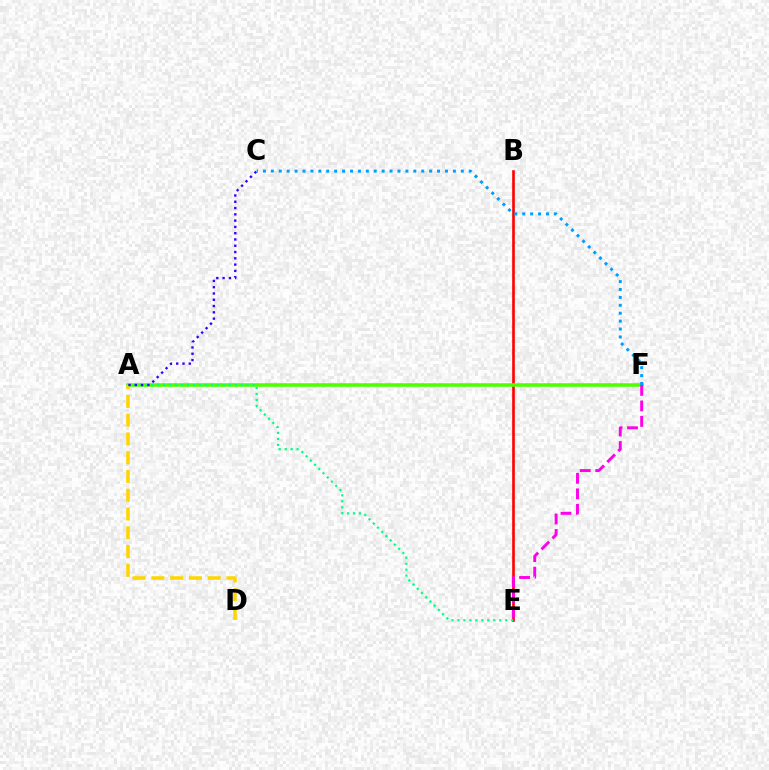{('B', 'E'): [{'color': '#ff0000', 'line_style': 'solid', 'thickness': 1.9}], ('A', 'F'): [{'color': '#4fff00', 'line_style': 'solid', 'thickness': 2.54}], ('E', 'F'): [{'color': '#ff00ed', 'line_style': 'dashed', 'thickness': 2.11}], ('A', 'E'): [{'color': '#00ff86', 'line_style': 'dotted', 'thickness': 1.62}], ('A', 'D'): [{'color': '#ffd500', 'line_style': 'dashed', 'thickness': 2.55}], ('A', 'C'): [{'color': '#3700ff', 'line_style': 'dotted', 'thickness': 1.71}], ('C', 'F'): [{'color': '#009eff', 'line_style': 'dotted', 'thickness': 2.15}]}